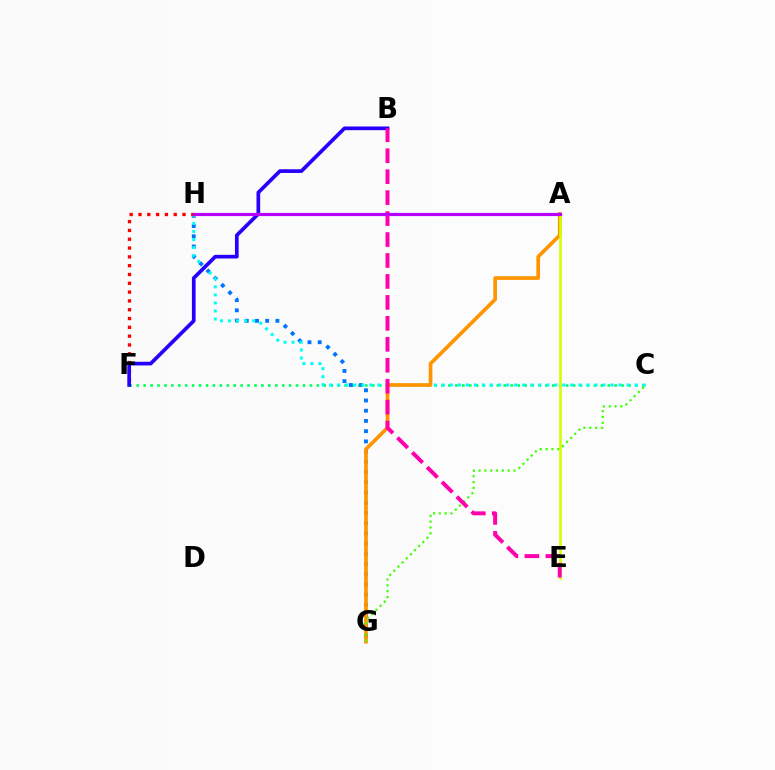{('C', 'F'): [{'color': '#00ff5c', 'line_style': 'dotted', 'thickness': 1.88}], ('G', 'H'): [{'color': '#0074ff', 'line_style': 'dotted', 'thickness': 2.78}], ('C', 'H'): [{'color': '#00fff6', 'line_style': 'dotted', 'thickness': 2.18}], ('F', 'H'): [{'color': '#ff0000', 'line_style': 'dotted', 'thickness': 2.39}], ('A', 'G'): [{'color': '#ff9400', 'line_style': 'solid', 'thickness': 2.64}], ('A', 'E'): [{'color': '#d1ff00', 'line_style': 'solid', 'thickness': 1.86}], ('C', 'G'): [{'color': '#3dff00', 'line_style': 'dotted', 'thickness': 1.58}], ('B', 'F'): [{'color': '#2500ff', 'line_style': 'solid', 'thickness': 2.66}], ('B', 'E'): [{'color': '#ff00ac', 'line_style': 'dashed', 'thickness': 2.85}], ('A', 'H'): [{'color': '#b900ff', 'line_style': 'solid', 'thickness': 2.28}]}